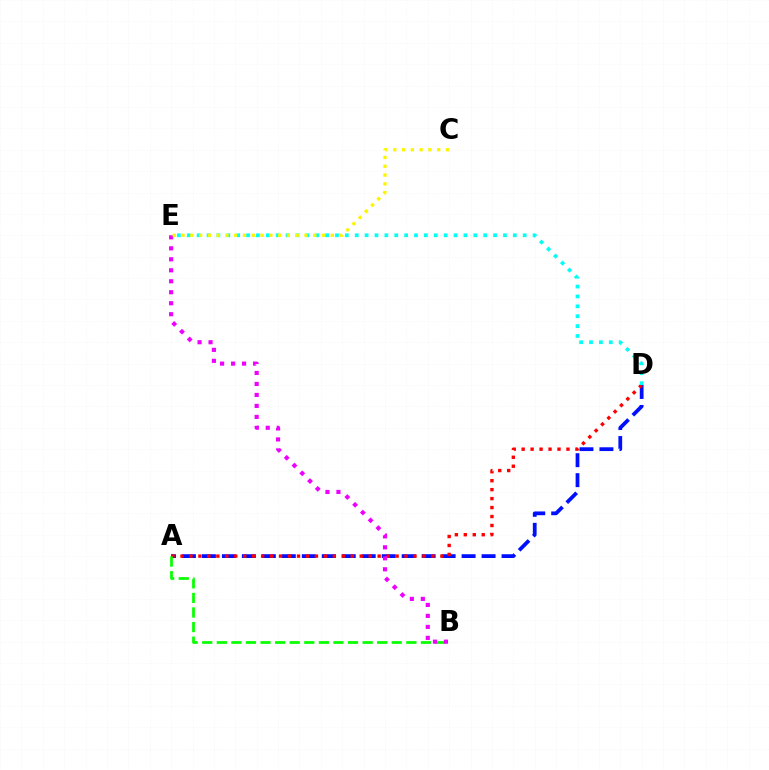{('A', 'D'): [{'color': '#0010ff', 'line_style': 'dashed', 'thickness': 2.71}, {'color': '#ff0000', 'line_style': 'dotted', 'thickness': 2.44}], ('D', 'E'): [{'color': '#00fff6', 'line_style': 'dotted', 'thickness': 2.68}], ('A', 'B'): [{'color': '#08ff00', 'line_style': 'dashed', 'thickness': 1.98}], ('B', 'E'): [{'color': '#ee00ff', 'line_style': 'dotted', 'thickness': 2.98}], ('C', 'E'): [{'color': '#fcf500', 'line_style': 'dotted', 'thickness': 2.39}]}